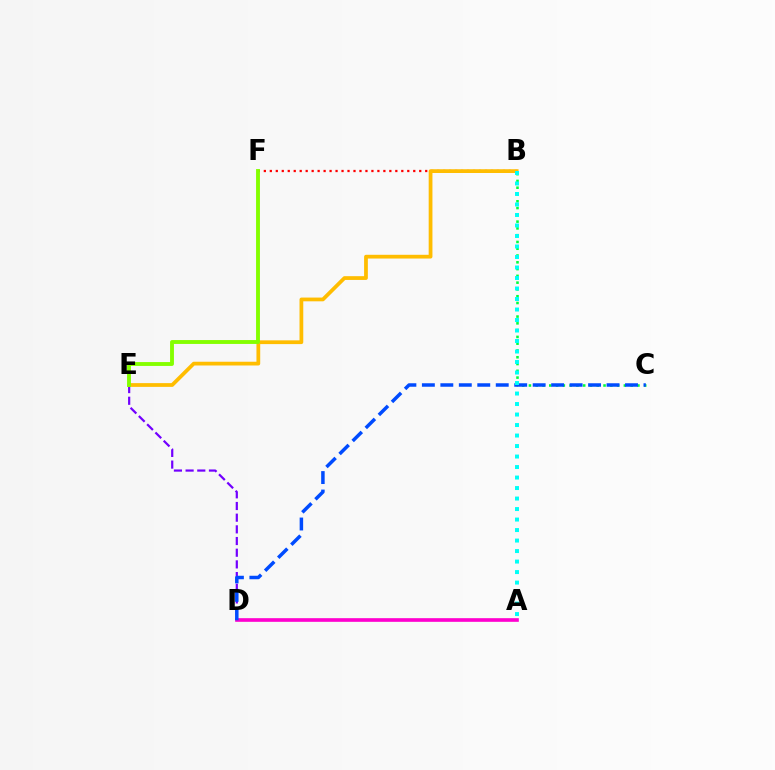{('B', 'C'): [{'color': '#00ff39', 'line_style': 'dotted', 'thickness': 1.84}], ('D', 'E'): [{'color': '#7200ff', 'line_style': 'dashed', 'thickness': 1.59}], ('B', 'F'): [{'color': '#ff0000', 'line_style': 'dotted', 'thickness': 1.62}], ('A', 'D'): [{'color': '#ff00cf', 'line_style': 'solid', 'thickness': 2.62}], ('C', 'D'): [{'color': '#004bff', 'line_style': 'dashed', 'thickness': 2.51}], ('B', 'E'): [{'color': '#ffbd00', 'line_style': 'solid', 'thickness': 2.7}], ('A', 'B'): [{'color': '#00fff6', 'line_style': 'dotted', 'thickness': 2.85}], ('E', 'F'): [{'color': '#84ff00', 'line_style': 'solid', 'thickness': 2.79}]}